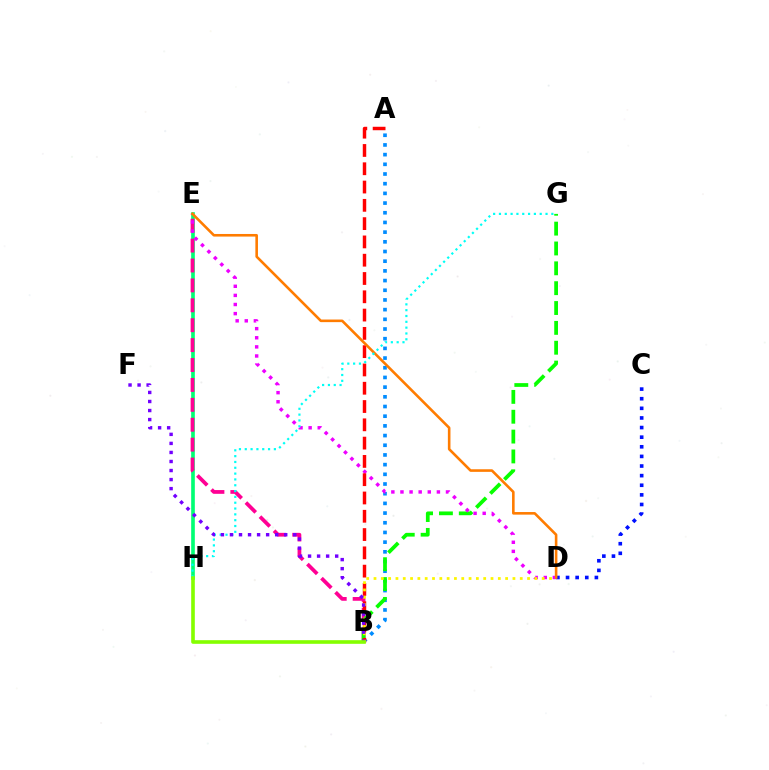{('E', 'H'): [{'color': '#00ff74', 'line_style': 'solid', 'thickness': 2.63}], ('C', 'D'): [{'color': '#0010ff', 'line_style': 'dotted', 'thickness': 2.61}], ('A', 'B'): [{'color': '#008cff', 'line_style': 'dotted', 'thickness': 2.63}, {'color': '#ff0000', 'line_style': 'dashed', 'thickness': 2.48}], ('B', 'E'): [{'color': '#ff0094', 'line_style': 'dashed', 'thickness': 2.7}], ('B', 'G'): [{'color': '#08ff00', 'line_style': 'dashed', 'thickness': 2.7}], ('D', 'E'): [{'color': '#ee00ff', 'line_style': 'dotted', 'thickness': 2.47}, {'color': '#ff7c00', 'line_style': 'solid', 'thickness': 1.87}], ('B', 'D'): [{'color': '#fcf500', 'line_style': 'dotted', 'thickness': 1.99}], ('G', 'H'): [{'color': '#00fff6', 'line_style': 'dotted', 'thickness': 1.58}], ('B', 'F'): [{'color': '#7200ff', 'line_style': 'dotted', 'thickness': 2.46}], ('B', 'H'): [{'color': '#84ff00', 'line_style': 'solid', 'thickness': 2.61}]}